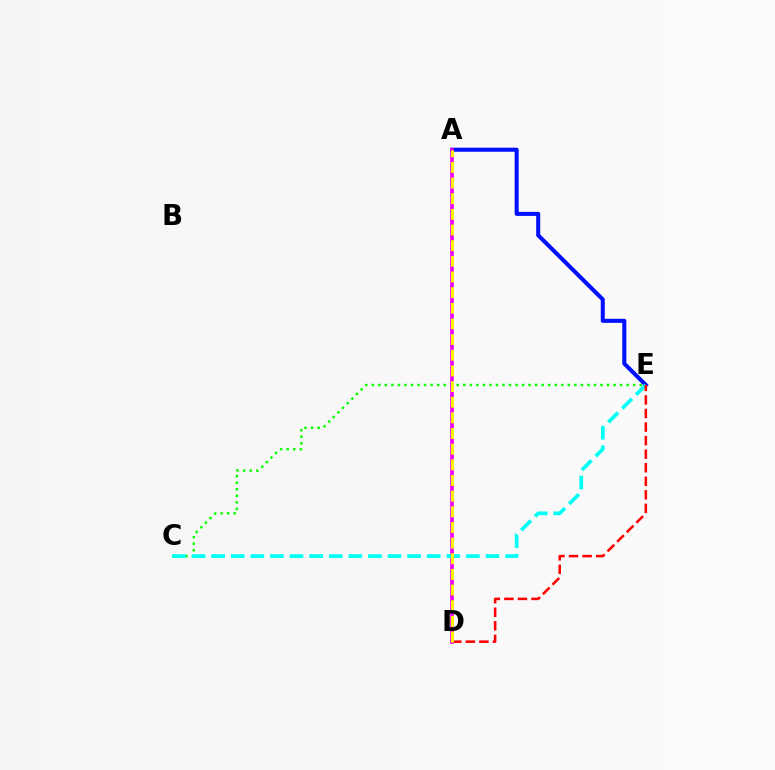{('A', 'E'): [{'color': '#0010ff', 'line_style': 'solid', 'thickness': 2.92}], ('C', 'E'): [{'color': '#08ff00', 'line_style': 'dotted', 'thickness': 1.78}, {'color': '#00fff6', 'line_style': 'dashed', 'thickness': 2.66}], ('A', 'D'): [{'color': '#ee00ff', 'line_style': 'solid', 'thickness': 2.62}, {'color': '#fcf500', 'line_style': 'dashed', 'thickness': 2.13}], ('D', 'E'): [{'color': '#ff0000', 'line_style': 'dashed', 'thickness': 1.84}]}